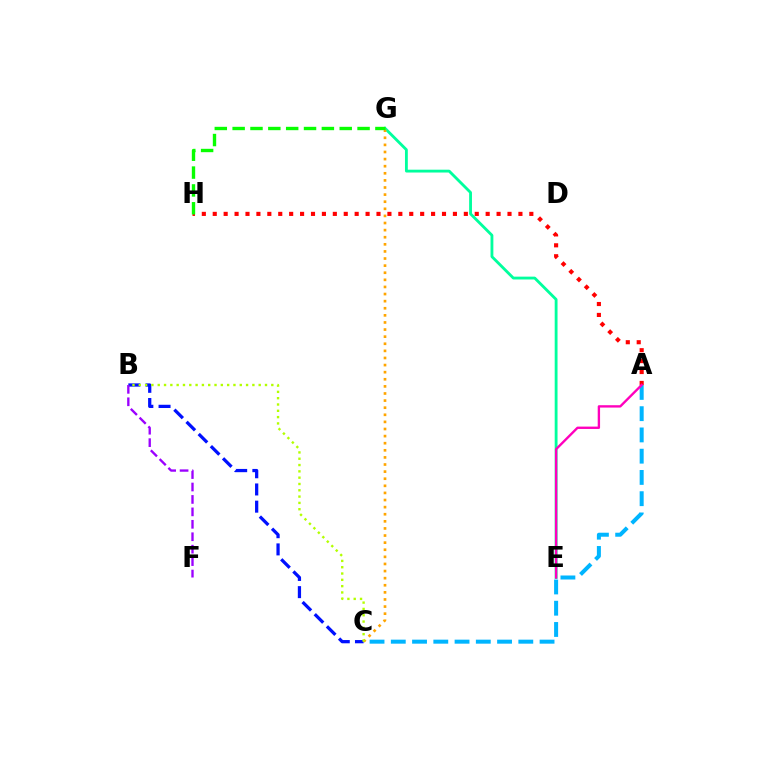{('A', 'C'): [{'color': '#00b5ff', 'line_style': 'dashed', 'thickness': 2.89}], ('E', 'G'): [{'color': '#00ff9d', 'line_style': 'solid', 'thickness': 2.04}], ('B', 'C'): [{'color': '#0010ff', 'line_style': 'dashed', 'thickness': 2.34}, {'color': '#b3ff00', 'line_style': 'dotted', 'thickness': 1.71}], ('C', 'G'): [{'color': '#ffa500', 'line_style': 'dotted', 'thickness': 1.93}], ('A', 'H'): [{'color': '#ff0000', 'line_style': 'dotted', 'thickness': 2.97}], ('G', 'H'): [{'color': '#08ff00', 'line_style': 'dashed', 'thickness': 2.42}], ('A', 'E'): [{'color': '#ff00bd', 'line_style': 'solid', 'thickness': 1.7}], ('B', 'F'): [{'color': '#9b00ff', 'line_style': 'dashed', 'thickness': 1.69}]}